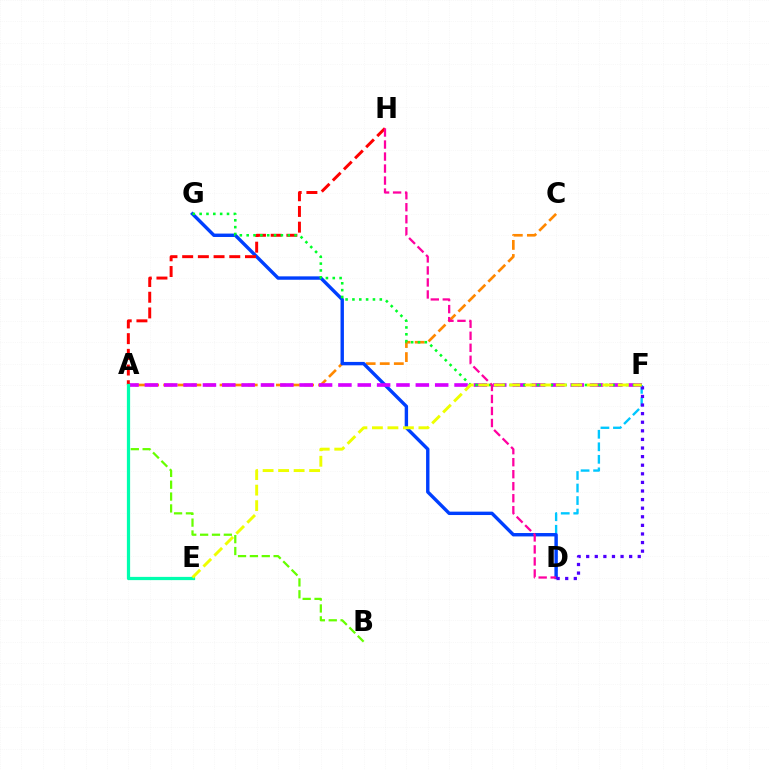{('D', 'F'): [{'color': '#00c7ff', 'line_style': 'dashed', 'thickness': 1.7}, {'color': '#4f00ff', 'line_style': 'dotted', 'thickness': 2.34}], ('A', 'C'): [{'color': '#ff8800', 'line_style': 'dashed', 'thickness': 1.91}], ('D', 'G'): [{'color': '#003fff', 'line_style': 'solid', 'thickness': 2.45}], ('A', 'F'): [{'color': '#d600ff', 'line_style': 'dashed', 'thickness': 2.63}], ('A', 'B'): [{'color': '#66ff00', 'line_style': 'dashed', 'thickness': 1.61}], ('A', 'H'): [{'color': '#ff0000', 'line_style': 'dashed', 'thickness': 2.13}], ('F', 'G'): [{'color': '#00ff27', 'line_style': 'dotted', 'thickness': 1.86}], ('A', 'E'): [{'color': '#00ffaf', 'line_style': 'solid', 'thickness': 2.33}], ('D', 'H'): [{'color': '#ff00a0', 'line_style': 'dashed', 'thickness': 1.63}], ('E', 'F'): [{'color': '#eeff00', 'line_style': 'dashed', 'thickness': 2.11}]}